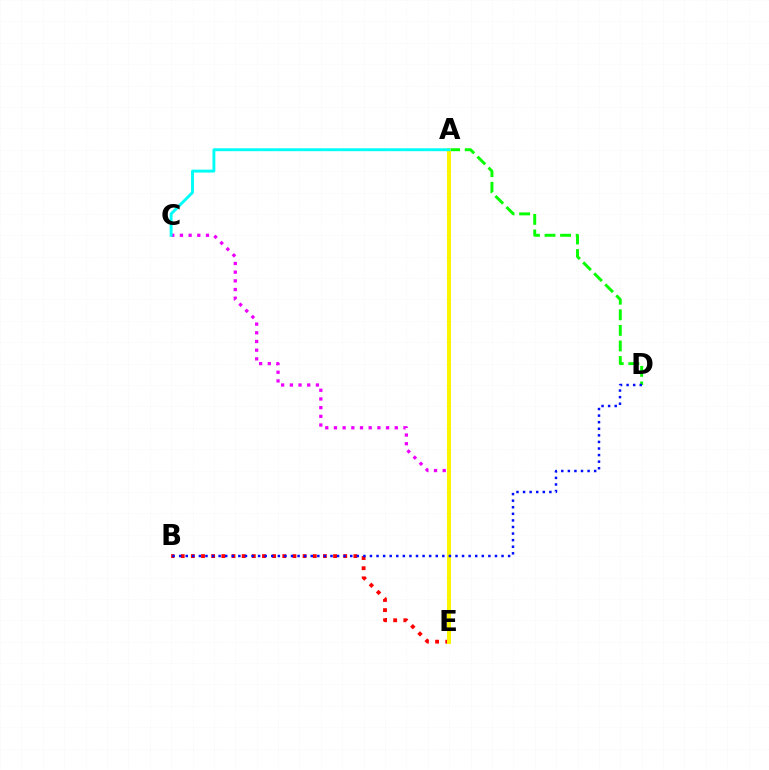{('B', 'E'): [{'color': '#ff0000', 'line_style': 'dotted', 'thickness': 2.76}], ('A', 'D'): [{'color': '#08ff00', 'line_style': 'dashed', 'thickness': 2.12}], ('C', 'E'): [{'color': '#ee00ff', 'line_style': 'dotted', 'thickness': 2.36}], ('A', 'E'): [{'color': '#fcf500', 'line_style': 'solid', 'thickness': 2.89}], ('A', 'C'): [{'color': '#00fff6', 'line_style': 'solid', 'thickness': 2.09}], ('B', 'D'): [{'color': '#0010ff', 'line_style': 'dotted', 'thickness': 1.79}]}